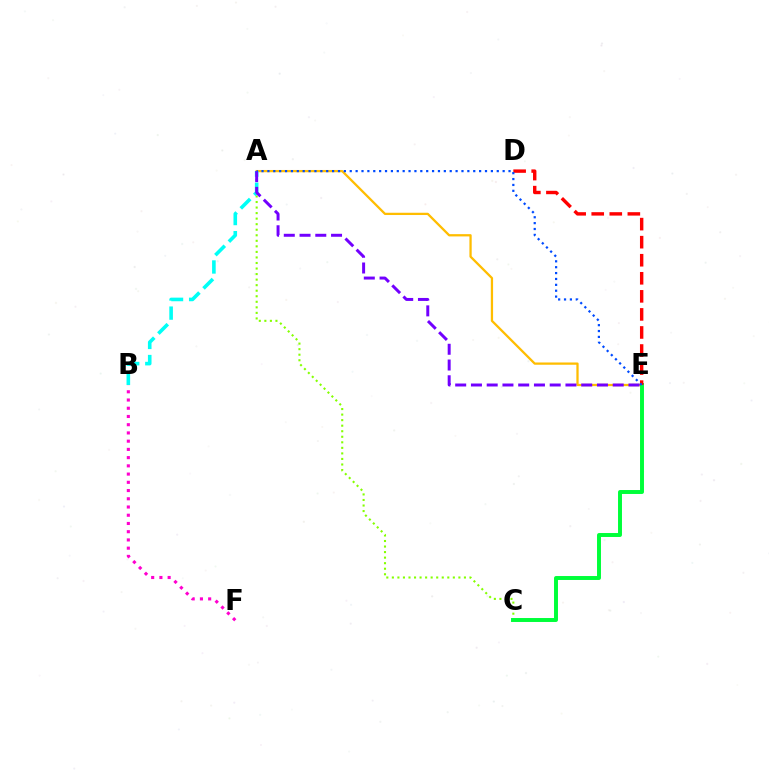{('A', 'C'): [{'color': '#84ff00', 'line_style': 'dotted', 'thickness': 1.51}], ('A', 'E'): [{'color': '#ffbd00', 'line_style': 'solid', 'thickness': 1.64}, {'color': '#7200ff', 'line_style': 'dashed', 'thickness': 2.14}, {'color': '#004bff', 'line_style': 'dotted', 'thickness': 1.6}], ('C', 'E'): [{'color': '#00ff39', 'line_style': 'solid', 'thickness': 2.84}], ('A', 'B'): [{'color': '#00fff6', 'line_style': 'dashed', 'thickness': 2.59}], ('B', 'F'): [{'color': '#ff00cf', 'line_style': 'dotted', 'thickness': 2.24}], ('D', 'E'): [{'color': '#ff0000', 'line_style': 'dashed', 'thickness': 2.45}]}